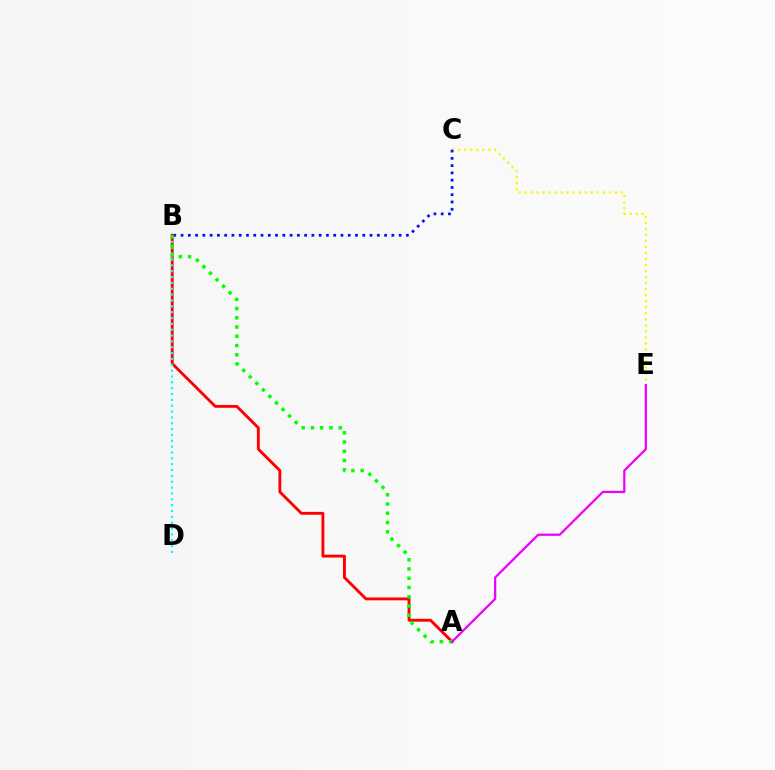{('A', 'B'): [{'color': '#ff0000', 'line_style': 'solid', 'thickness': 2.07}, {'color': '#08ff00', 'line_style': 'dotted', 'thickness': 2.51}], ('C', 'E'): [{'color': '#fcf500', 'line_style': 'dotted', 'thickness': 1.64}], ('B', 'D'): [{'color': '#00fff6', 'line_style': 'dotted', 'thickness': 1.59}], ('B', 'C'): [{'color': '#0010ff', 'line_style': 'dotted', 'thickness': 1.97}], ('A', 'E'): [{'color': '#ee00ff', 'line_style': 'solid', 'thickness': 1.62}]}